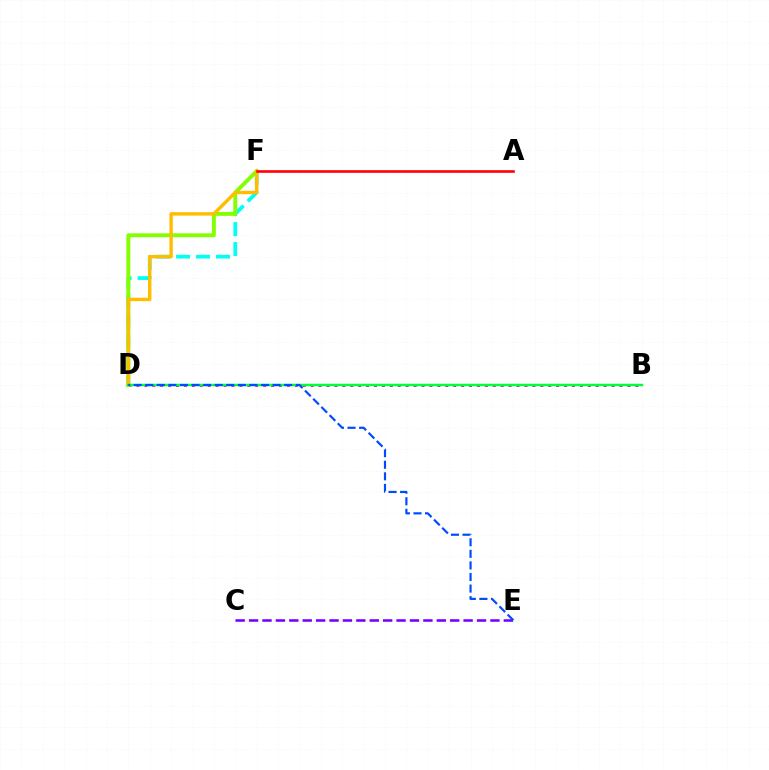{('D', 'F'): [{'color': '#00fff6', 'line_style': 'dashed', 'thickness': 2.71}, {'color': '#84ff00', 'line_style': 'solid', 'thickness': 2.81}, {'color': '#ffbd00', 'line_style': 'solid', 'thickness': 2.47}], ('B', 'D'): [{'color': '#ff00cf', 'line_style': 'dotted', 'thickness': 2.15}, {'color': '#00ff39', 'line_style': 'solid', 'thickness': 1.79}], ('C', 'E'): [{'color': '#7200ff', 'line_style': 'dashed', 'thickness': 1.82}], ('A', 'F'): [{'color': '#ff0000', 'line_style': 'solid', 'thickness': 1.87}], ('D', 'E'): [{'color': '#004bff', 'line_style': 'dashed', 'thickness': 1.57}]}